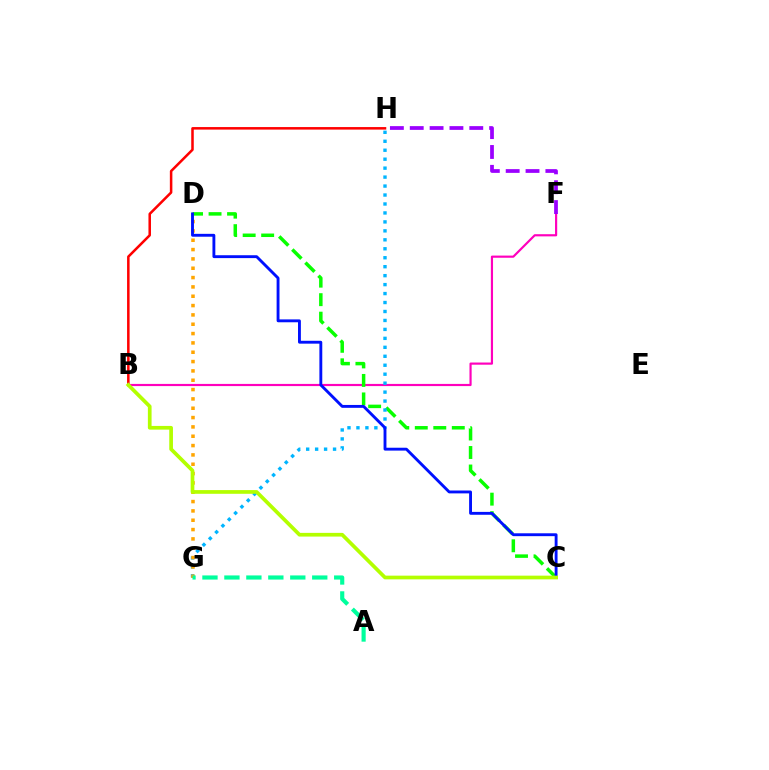{('B', 'H'): [{'color': '#ff0000', 'line_style': 'solid', 'thickness': 1.82}], ('B', 'F'): [{'color': '#ff00bd', 'line_style': 'solid', 'thickness': 1.56}], ('C', 'D'): [{'color': '#08ff00', 'line_style': 'dashed', 'thickness': 2.51}, {'color': '#0010ff', 'line_style': 'solid', 'thickness': 2.07}], ('G', 'H'): [{'color': '#00b5ff', 'line_style': 'dotted', 'thickness': 2.43}], ('D', 'G'): [{'color': '#ffa500', 'line_style': 'dotted', 'thickness': 2.54}], ('B', 'C'): [{'color': '#b3ff00', 'line_style': 'solid', 'thickness': 2.67}], ('A', 'G'): [{'color': '#00ff9d', 'line_style': 'dashed', 'thickness': 2.98}], ('F', 'H'): [{'color': '#9b00ff', 'line_style': 'dashed', 'thickness': 2.7}]}